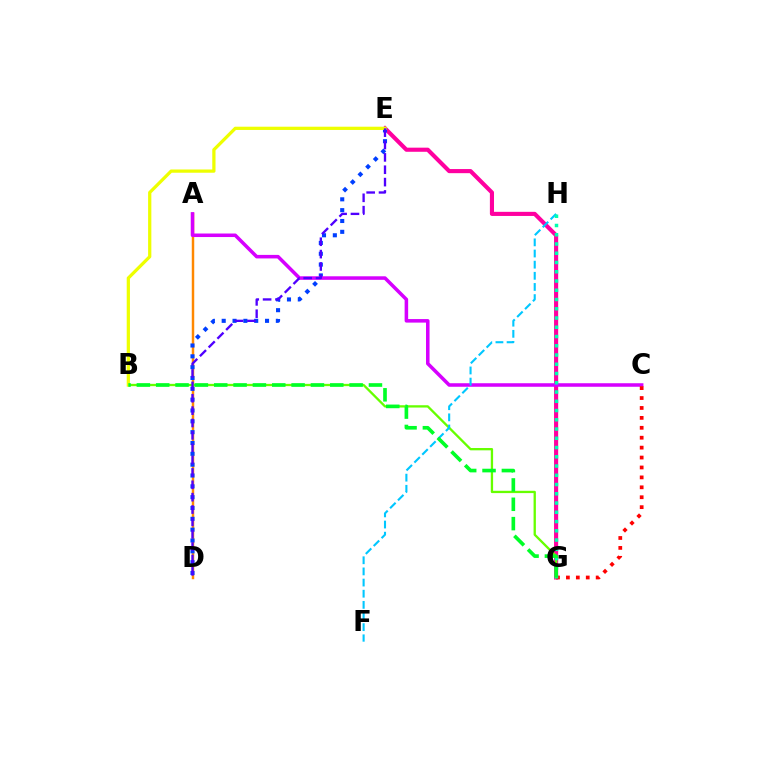{('E', 'G'): [{'color': '#ff00a0', 'line_style': 'solid', 'thickness': 2.96}], ('A', 'D'): [{'color': '#ff8800', 'line_style': 'solid', 'thickness': 1.77}], ('B', 'G'): [{'color': '#66ff00', 'line_style': 'solid', 'thickness': 1.66}, {'color': '#00ff27', 'line_style': 'dashed', 'thickness': 2.63}], ('D', 'E'): [{'color': '#003fff', 'line_style': 'dotted', 'thickness': 2.94}, {'color': '#4f00ff', 'line_style': 'dashed', 'thickness': 1.68}], ('A', 'C'): [{'color': '#d600ff', 'line_style': 'solid', 'thickness': 2.54}], ('B', 'E'): [{'color': '#eeff00', 'line_style': 'solid', 'thickness': 2.34}], ('F', 'H'): [{'color': '#00c7ff', 'line_style': 'dashed', 'thickness': 1.51}], ('C', 'G'): [{'color': '#ff0000', 'line_style': 'dotted', 'thickness': 2.7}], ('G', 'H'): [{'color': '#00ffaf', 'line_style': 'dotted', 'thickness': 2.51}]}